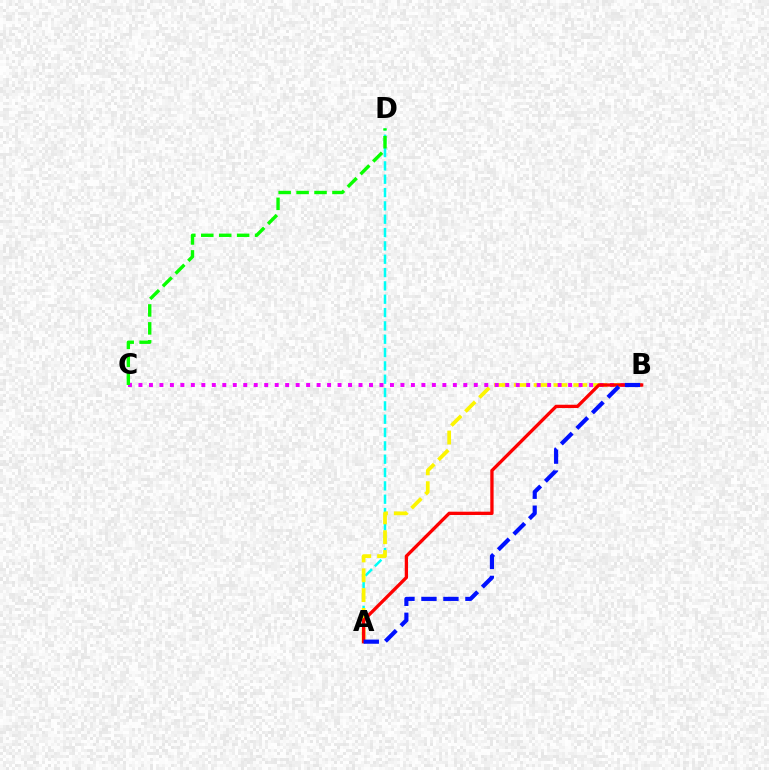{('A', 'D'): [{'color': '#00fff6', 'line_style': 'dashed', 'thickness': 1.81}], ('A', 'B'): [{'color': '#fcf500', 'line_style': 'dashed', 'thickness': 2.69}, {'color': '#ff0000', 'line_style': 'solid', 'thickness': 2.38}, {'color': '#0010ff', 'line_style': 'dashed', 'thickness': 2.99}], ('B', 'C'): [{'color': '#ee00ff', 'line_style': 'dotted', 'thickness': 2.85}], ('C', 'D'): [{'color': '#08ff00', 'line_style': 'dashed', 'thickness': 2.44}]}